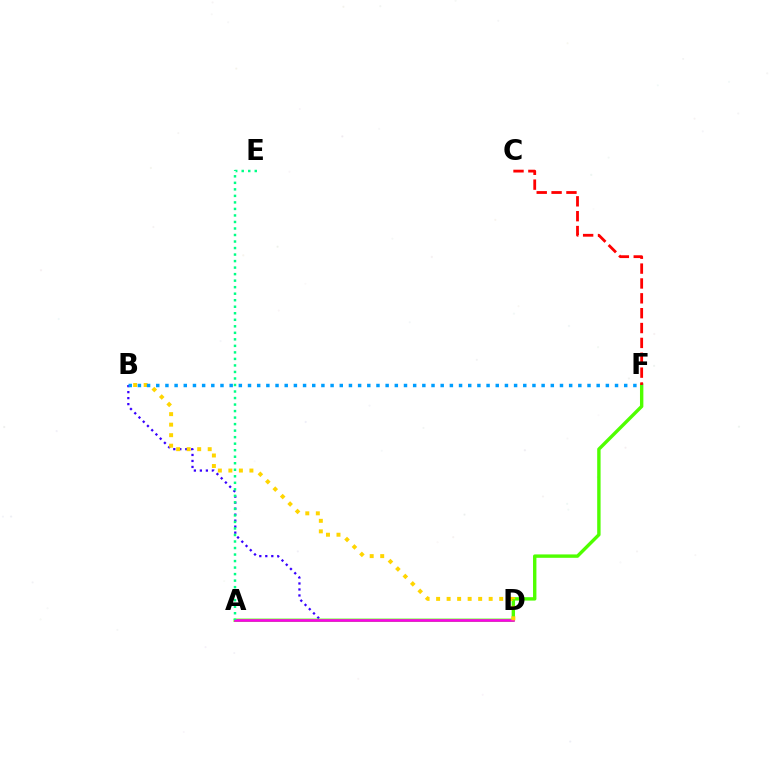{('B', 'D'): [{'color': '#3700ff', 'line_style': 'dotted', 'thickness': 1.63}, {'color': '#ffd500', 'line_style': 'dotted', 'thickness': 2.86}], ('A', 'F'): [{'color': '#4fff00', 'line_style': 'solid', 'thickness': 2.44}], ('A', 'D'): [{'color': '#ff00ed', 'line_style': 'solid', 'thickness': 1.88}], ('C', 'F'): [{'color': '#ff0000', 'line_style': 'dashed', 'thickness': 2.02}], ('A', 'E'): [{'color': '#00ff86', 'line_style': 'dotted', 'thickness': 1.77}], ('B', 'F'): [{'color': '#009eff', 'line_style': 'dotted', 'thickness': 2.49}]}